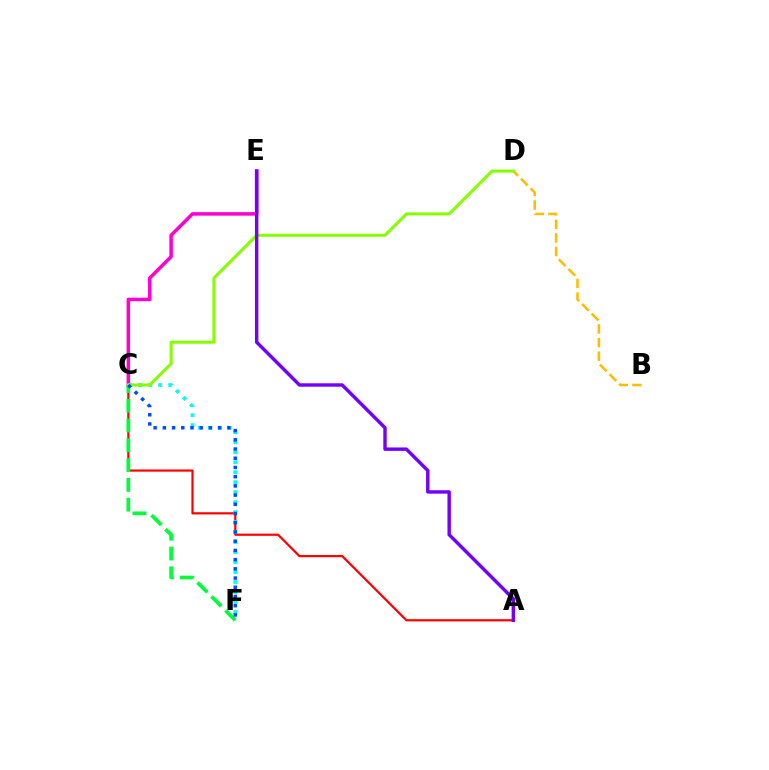{('A', 'C'): [{'color': '#ff0000', 'line_style': 'solid', 'thickness': 1.59}], ('B', 'D'): [{'color': '#ffbd00', 'line_style': 'dashed', 'thickness': 1.85}], ('C', 'E'): [{'color': '#ff00cf', 'line_style': 'solid', 'thickness': 2.53}], ('C', 'F'): [{'color': '#00ff39', 'line_style': 'dashed', 'thickness': 2.69}, {'color': '#00fff6', 'line_style': 'dotted', 'thickness': 2.71}, {'color': '#004bff', 'line_style': 'dotted', 'thickness': 2.5}], ('C', 'D'): [{'color': '#84ff00', 'line_style': 'solid', 'thickness': 2.17}], ('A', 'E'): [{'color': '#7200ff', 'line_style': 'solid', 'thickness': 2.46}]}